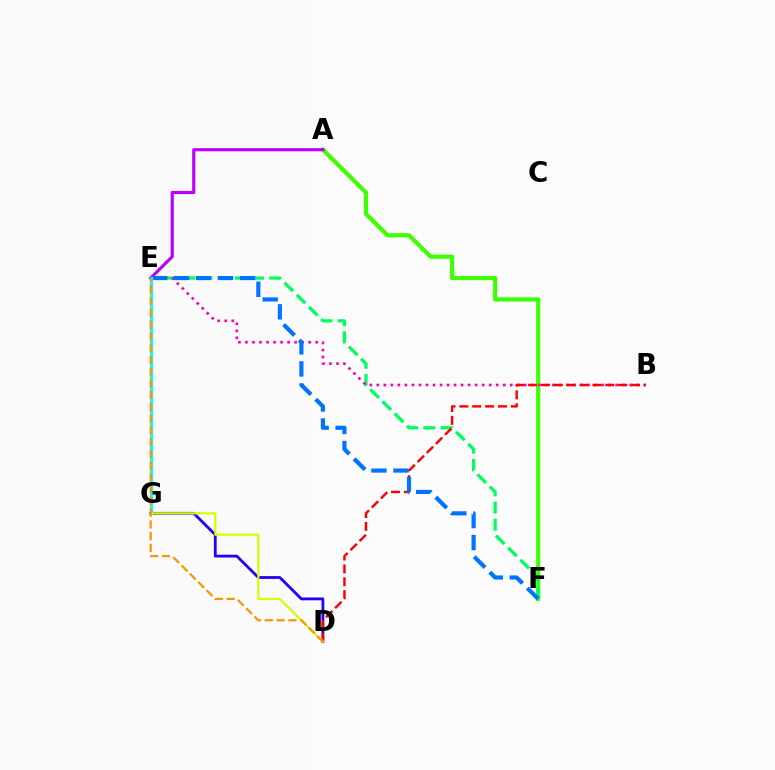{('D', 'G'): [{'color': '#2500ff', 'line_style': 'solid', 'thickness': 2.03}, {'color': '#d1ff00', 'line_style': 'solid', 'thickness': 1.57}], ('A', 'F'): [{'color': '#3dff00', 'line_style': 'solid', 'thickness': 3.0}], ('E', 'F'): [{'color': '#00ff5c', 'line_style': 'dashed', 'thickness': 2.34}, {'color': '#0074ff', 'line_style': 'dashed', 'thickness': 2.99}], ('B', 'E'): [{'color': '#ff00ac', 'line_style': 'dotted', 'thickness': 1.91}], ('B', 'D'): [{'color': '#ff0000', 'line_style': 'dashed', 'thickness': 1.75}], ('A', 'E'): [{'color': '#b900ff', 'line_style': 'solid', 'thickness': 2.25}], ('E', 'G'): [{'color': '#00fff6', 'line_style': 'solid', 'thickness': 2.09}], ('D', 'E'): [{'color': '#ff9400', 'line_style': 'dashed', 'thickness': 1.6}]}